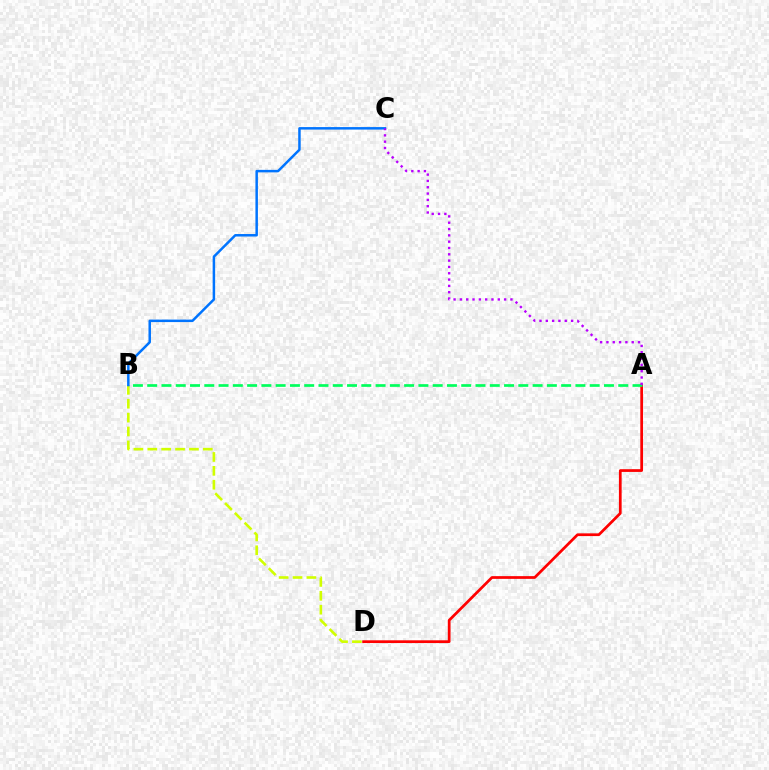{('B', 'D'): [{'color': '#d1ff00', 'line_style': 'dashed', 'thickness': 1.89}], ('A', 'D'): [{'color': '#ff0000', 'line_style': 'solid', 'thickness': 1.97}], ('A', 'B'): [{'color': '#00ff5c', 'line_style': 'dashed', 'thickness': 1.94}], ('B', 'C'): [{'color': '#0074ff', 'line_style': 'solid', 'thickness': 1.79}], ('A', 'C'): [{'color': '#b900ff', 'line_style': 'dotted', 'thickness': 1.72}]}